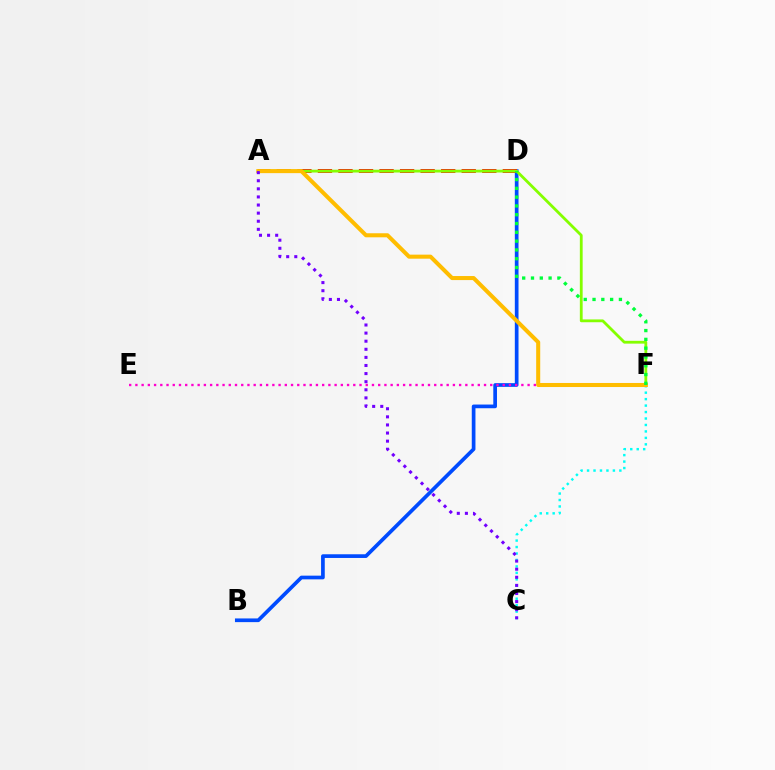{('C', 'F'): [{'color': '#00fff6', 'line_style': 'dotted', 'thickness': 1.76}], ('B', 'D'): [{'color': '#004bff', 'line_style': 'solid', 'thickness': 2.66}], ('A', 'D'): [{'color': '#ff0000', 'line_style': 'dashed', 'thickness': 2.79}], ('A', 'F'): [{'color': '#84ff00', 'line_style': 'solid', 'thickness': 2.02}, {'color': '#ffbd00', 'line_style': 'solid', 'thickness': 2.91}], ('E', 'F'): [{'color': '#ff00cf', 'line_style': 'dotted', 'thickness': 1.69}], ('D', 'F'): [{'color': '#00ff39', 'line_style': 'dotted', 'thickness': 2.39}], ('A', 'C'): [{'color': '#7200ff', 'line_style': 'dotted', 'thickness': 2.2}]}